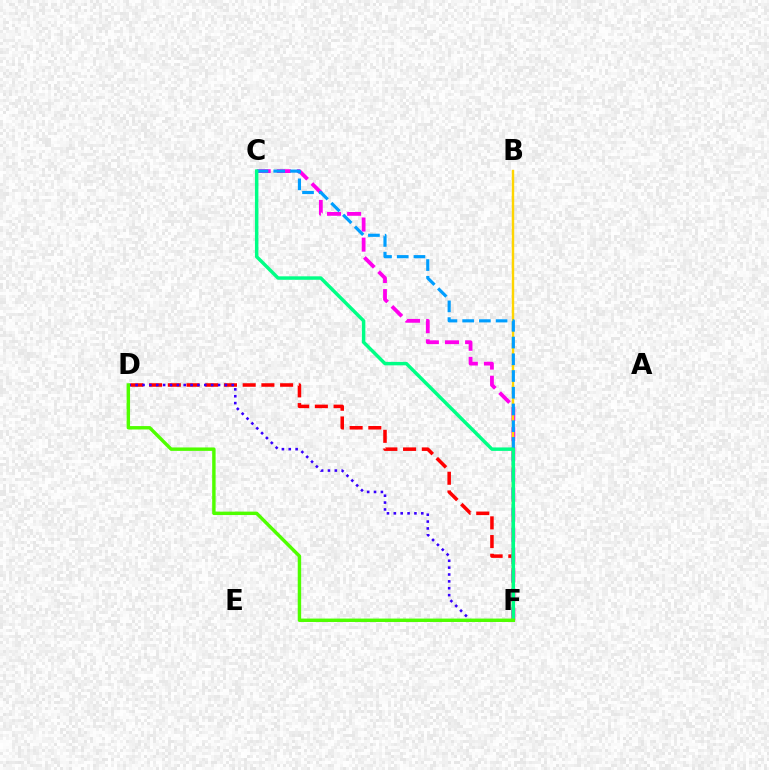{('D', 'F'): [{'color': '#ff0000', 'line_style': 'dashed', 'thickness': 2.54}, {'color': '#3700ff', 'line_style': 'dotted', 'thickness': 1.87}, {'color': '#4fff00', 'line_style': 'solid', 'thickness': 2.46}], ('C', 'F'): [{'color': '#ff00ed', 'line_style': 'dashed', 'thickness': 2.73}, {'color': '#009eff', 'line_style': 'dashed', 'thickness': 2.27}, {'color': '#00ff86', 'line_style': 'solid', 'thickness': 2.49}], ('B', 'F'): [{'color': '#ffd500', 'line_style': 'solid', 'thickness': 1.74}]}